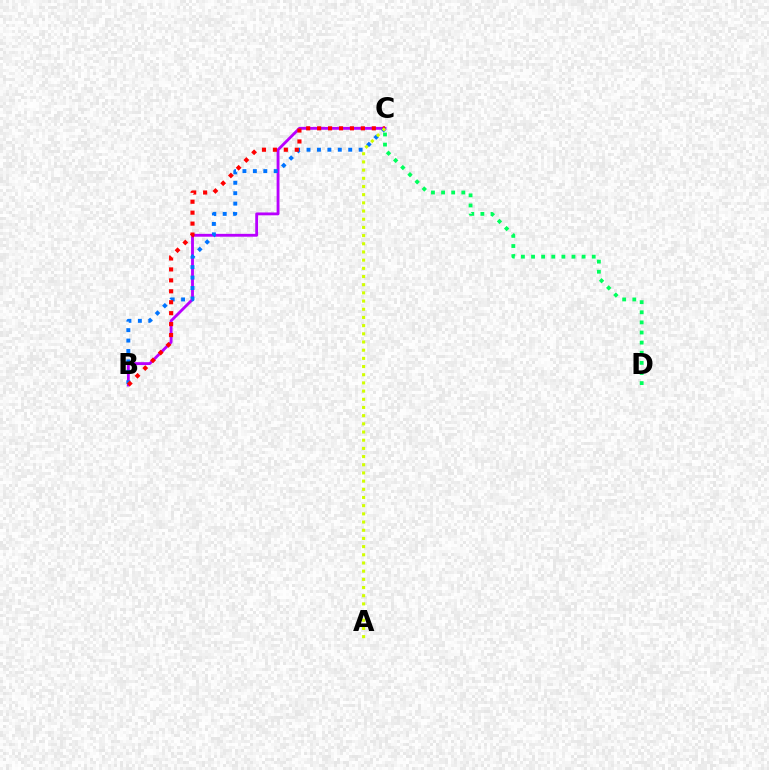{('B', 'C'): [{'color': '#b900ff', 'line_style': 'solid', 'thickness': 2.05}, {'color': '#0074ff', 'line_style': 'dotted', 'thickness': 2.83}, {'color': '#ff0000', 'line_style': 'dotted', 'thickness': 2.97}], ('A', 'C'): [{'color': '#d1ff00', 'line_style': 'dotted', 'thickness': 2.22}], ('C', 'D'): [{'color': '#00ff5c', 'line_style': 'dotted', 'thickness': 2.75}]}